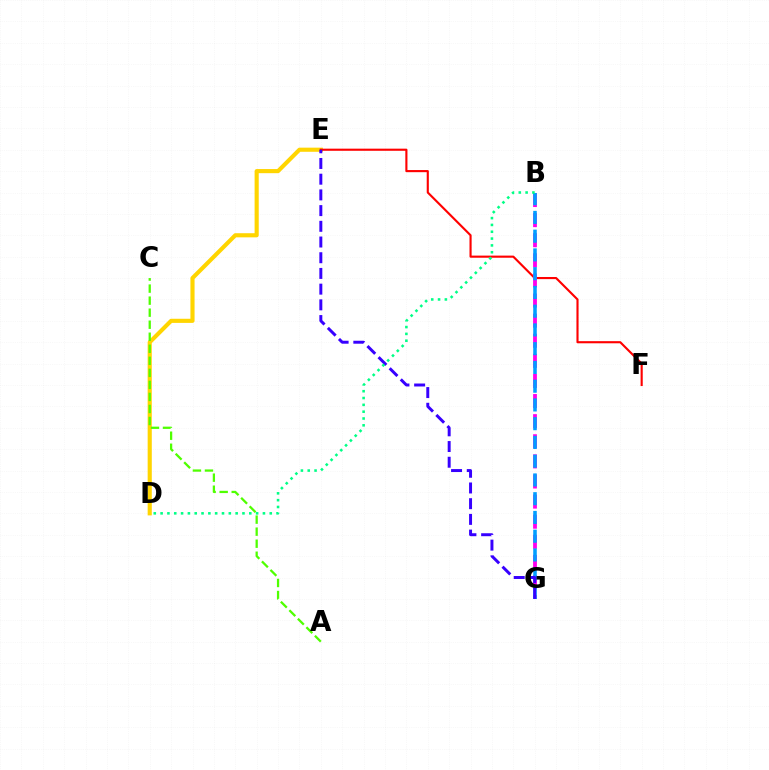{('D', 'E'): [{'color': '#ffd500', 'line_style': 'solid', 'thickness': 2.97}], ('E', 'F'): [{'color': '#ff0000', 'line_style': 'solid', 'thickness': 1.53}], ('B', 'G'): [{'color': '#ff00ed', 'line_style': 'dashed', 'thickness': 2.73}, {'color': '#009eff', 'line_style': 'dashed', 'thickness': 2.55}], ('A', 'C'): [{'color': '#4fff00', 'line_style': 'dashed', 'thickness': 1.63}], ('E', 'G'): [{'color': '#3700ff', 'line_style': 'dashed', 'thickness': 2.13}], ('B', 'D'): [{'color': '#00ff86', 'line_style': 'dotted', 'thickness': 1.85}]}